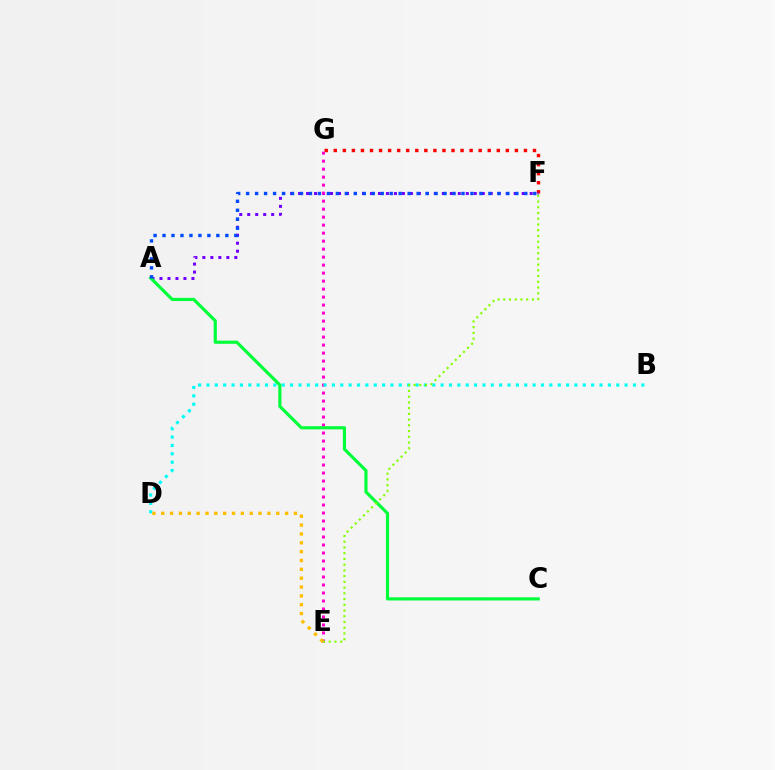{('F', 'G'): [{'color': '#ff0000', 'line_style': 'dotted', 'thickness': 2.46}], ('A', 'F'): [{'color': '#7200ff', 'line_style': 'dotted', 'thickness': 2.17}, {'color': '#004bff', 'line_style': 'dotted', 'thickness': 2.44}], ('E', 'G'): [{'color': '#ff00cf', 'line_style': 'dotted', 'thickness': 2.17}], ('B', 'D'): [{'color': '#00fff6', 'line_style': 'dotted', 'thickness': 2.27}], ('A', 'C'): [{'color': '#00ff39', 'line_style': 'solid', 'thickness': 2.27}], ('E', 'F'): [{'color': '#84ff00', 'line_style': 'dotted', 'thickness': 1.56}], ('D', 'E'): [{'color': '#ffbd00', 'line_style': 'dotted', 'thickness': 2.4}]}